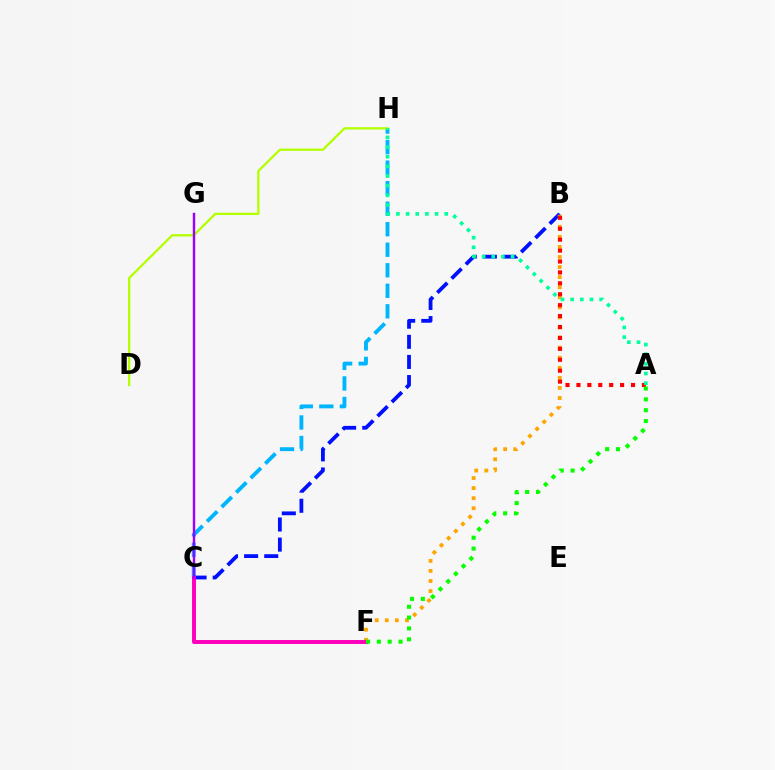{('C', 'H'): [{'color': '#00b5ff', 'line_style': 'dashed', 'thickness': 2.79}], ('B', 'C'): [{'color': '#0010ff', 'line_style': 'dashed', 'thickness': 2.73}], ('B', 'F'): [{'color': '#ffa500', 'line_style': 'dotted', 'thickness': 2.74}], ('A', 'B'): [{'color': '#ff0000', 'line_style': 'dotted', 'thickness': 2.97}], ('C', 'F'): [{'color': '#ff00bd', 'line_style': 'solid', 'thickness': 2.84}], ('D', 'H'): [{'color': '#b3ff00', 'line_style': 'solid', 'thickness': 1.64}], ('C', 'G'): [{'color': '#9b00ff', 'line_style': 'solid', 'thickness': 1.75}], ('A', 'F'): [{'color': '#08ff00', 'line_style': 'dotted', 'thickness': 2.95}], ('A', 'H'): [{'color': '#00ff9d', 'line_style': 'dotted', 'thickness': 2.62}]}